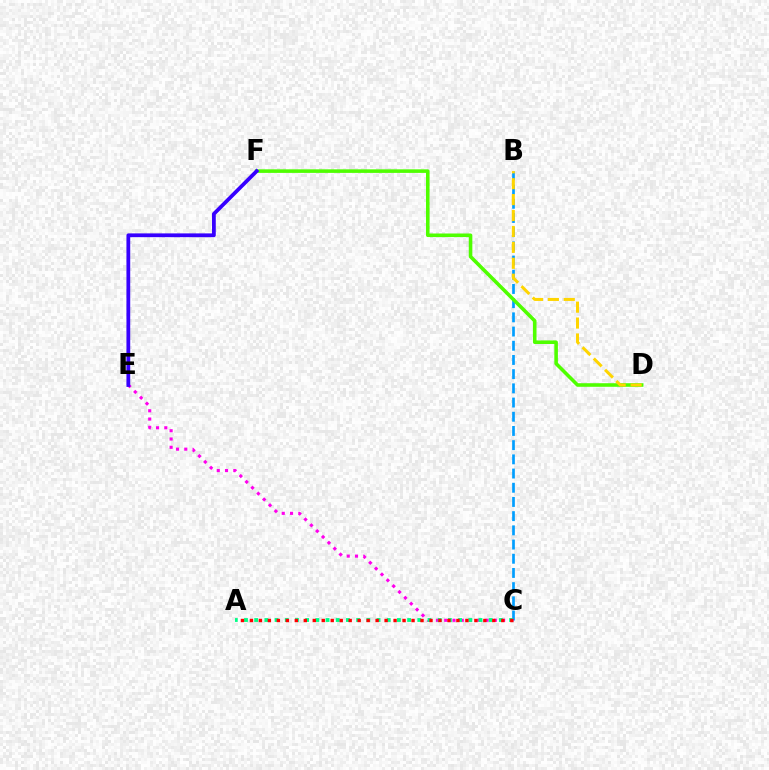{('B', 'C'): [{'color': '#009eff', 'line_style': 'dashed', 'thickness': 1.93}], ('D', 'F'): [{'color': '#4fff00', 'line_style': 'solid', 'thickness': 2.57}], ('B', 'D'): [{'color': '#ffd500', 'line_style': 'dashed', 'thickness': 2.16}], ('C', 'E'): [{'color': '#ff00ed', 'line_style': 'dotted', 'thickness': 2.25}], ('E', 'F'): [{'color': '#3700ff', 'line_style': 'solid', 'thickness': 2.71}], ('A', 'C'): [{'color': '#00ff86', 'line_style': 'dotted', 'thickness': 2.77}, {'color': '#ff0000', 'line_style': 'dotted', 'thickness': 2.44}]}